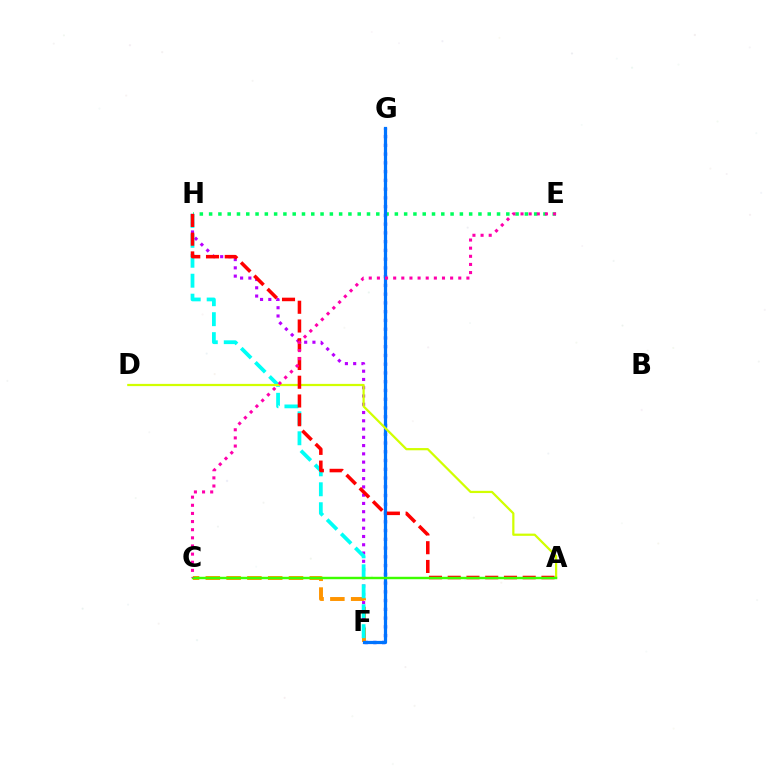{('F', 'G'): [{'color': '#2500ff', 'line_style': 'dotted', 'thickness': 2.38}, {'color': '#0074ff', 'line_style': 'solid', 'thickness': 2.32}], ('C', 'F'): [{'color': '#ff9400', 'line_style': 'dashed', 'thickness': 2.82}], ('E', 'H'): [{'color': '#00ff5c', 'line_style': 'dotted', 'thickness': 2.52}], ('F', 'H'): [{'color': '#b900ff', 'line_style': 'dotted', 'thickness': 2.25}, {'color': '#00fff6', 'line_style': 'dashed', 'thickness': 2.71}], ('A', 'D'): [{'color': '#d1ff00', 'line_style': 'solid', 'thickness': 1.6}], ('A', 'H'): [{'color': '#ff0000', 'line_style': 'dashed', 'thickness': 2.55}], ('A', 'C'): [{'color': '#3dff00', 'line_style': 'solid', 'thickness': 1.75}], ('C', 'E'): [{'color': '#ff00ac', 'line_style': 'dotted', 'thickness': 2.21}]}